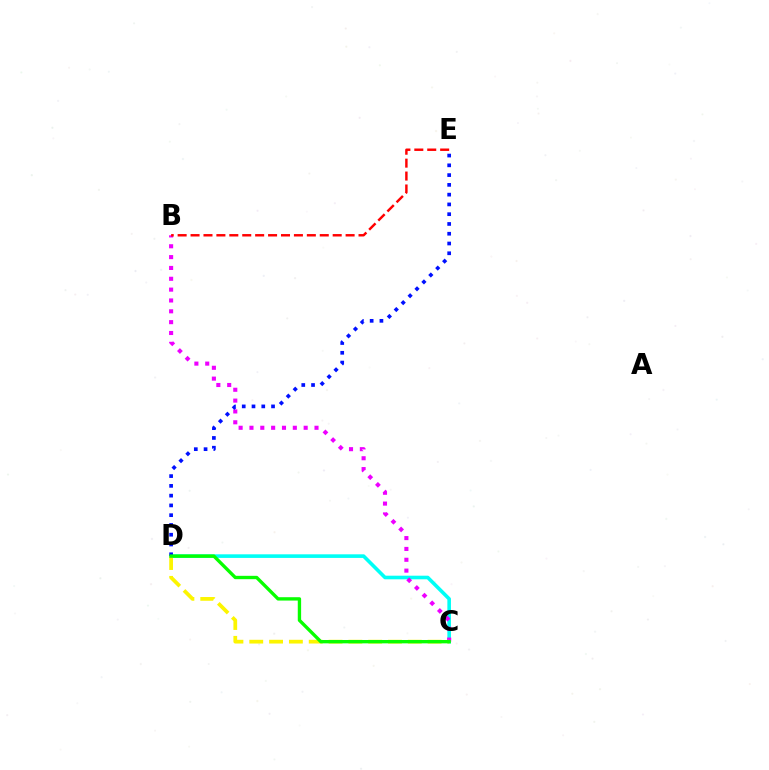{('C', 'D'): [{'color': '#00fff6', 'line_style': 'solid', 'thickness': 2.6}, {'color': '#fcf500', 'line_style': 'dashed', 'thickness': 2.69}, {'color': '#08ff00', 'line_style': 'solid', 'thickness': 2.41}], ('B', 'C'): [{'color': '#ee00ff', 'line_style': 'dotted', 'thickness': 2.95}], ('D', 'E'): [{'color': '#0010ff', 'line_style': 'dotted', 'thickness': 2.65}], ('B', 'E'): [{'color': '#ff0000', 'line_style': 'dashed', 'thickness': 1.76}]}